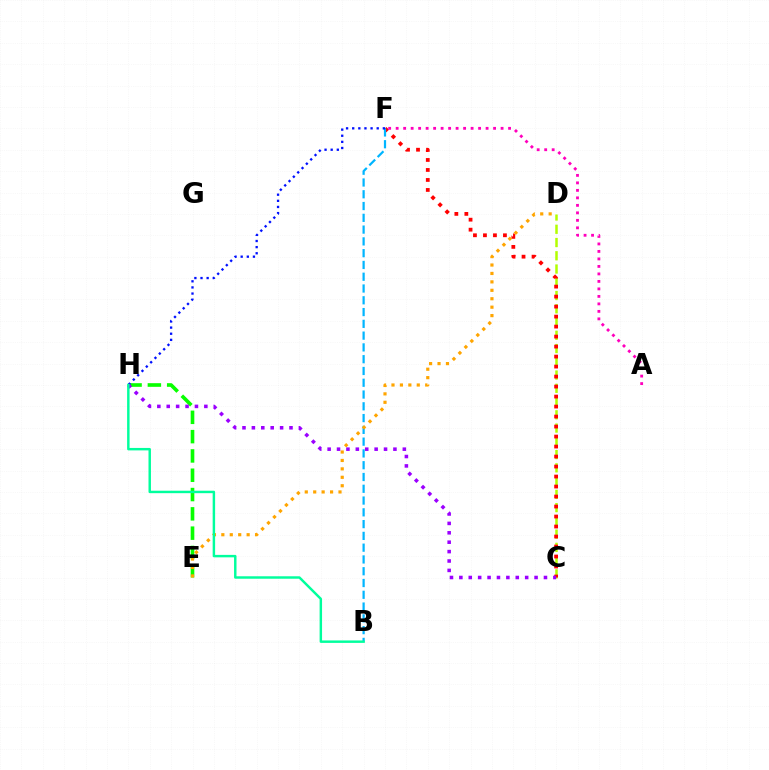{('C', 'D'): [{'color': '#b3ff00', 'line_style': 'dashed', 'thickness': 1.8}], ('C', 'F'): [{'color': '#ff0000', 'line_style': 'dotted', 'thickness': 2.72}], ('B', 'F'): [{'color': '#00b5ff', 'line_style': 'dashed', 'thickness': 1.6}], ('E', 'H'): [{'color': '#08ff00', 'line_style': 'dashed', 'thickness': 2.62}], ('D', 'E'): [{'color': '#ffa500', 'line_style': 'dotted', 'thickness': 2.29}], ('F', 'H'): [{'color': '#0010ff', 'line_style': 'dotted', 'thickness': 1.67}], ('C', 'H'): [{'color': '#9b00ff', 'line_style': 'dotted', 'thickness': 2.55}], ('B', 'H'): [{'color': '#00ff9d', 'line_style': 'solid', 'thickness': 1.77}], ('A', 'F'): [{'color': '#ff00bd', 'line_style': 'dotted', 'thickness': 2.04}]}